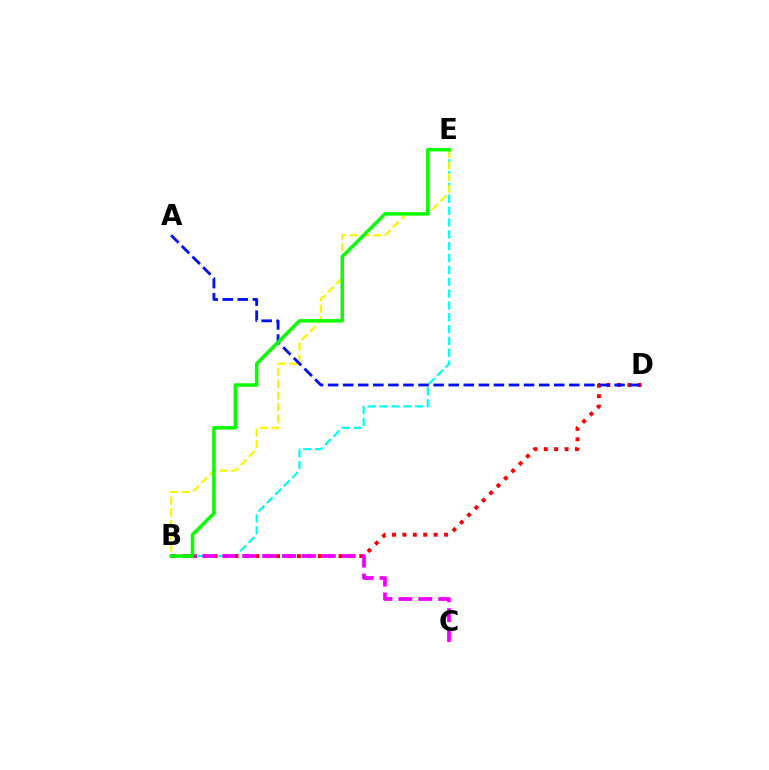{('B', 'E'): [{'color': '#00fff6', 'line_style': 'dashed', 'thickness': 1.61}, {'color': '#fcf500', 'line_style': 'dashed', 'thickness': 1.59}, {'color': '#08ff00', 'line_style': 'solid', 'thickness': 2.5}], ('B', 'D'): [{'color': '#ff0000', 'line_style': 'dotted', 'thickness': 2.83}], ('B', 'C'): [{'color': '#ee00ff', 'line_style': 'dashed', 'thickness': 2.71}], ('A', 'D'): [{'color': '#0010ff', 'line_style': 'dashed', 'thickness': 2.05}]}